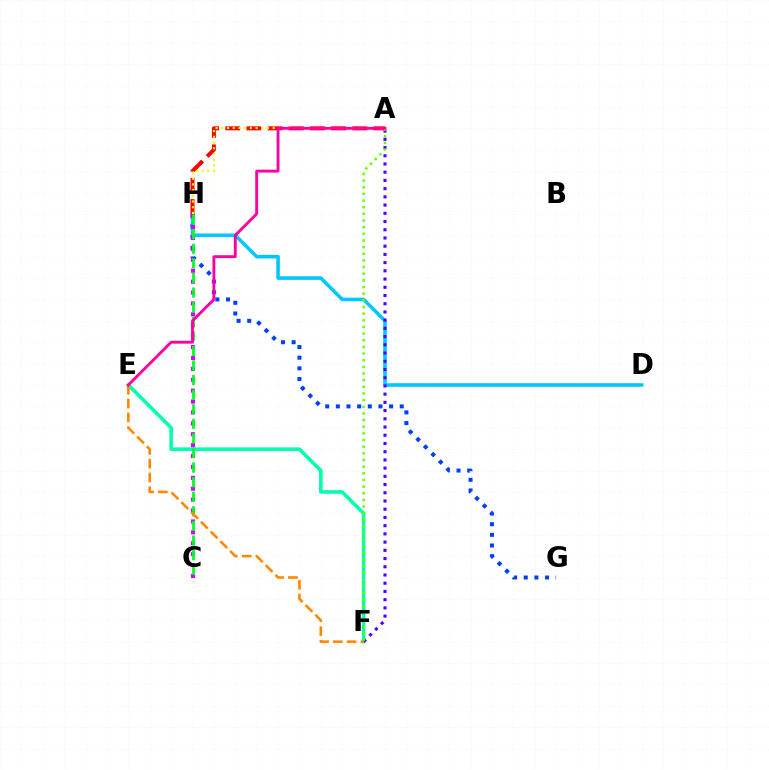{('D', 'H'): [{'color': '#00c7ff', 'line_style': 'solid', 'thickness': 2.57}], ('E', 'F'): [{'color': '#00ffaf', 'line_style': 'solid', 'thickness': 2.58}, {'color': '#ff8800', 'line_style': 'dashed', 'thickness': 1.87}], ('A', 'H'): [{'color': '#ff0000', 'line_style': 'dashed', 'thickness': 2.88}, {'color': '#eeff00', 'line_style': 'dotted', 'thickness': 1.55}], ('G', 'H'): [{'color': '#003fff', 'line_style': 'dotted', 'thickness': 2.89}], ('A', 'F'): [{'color': '#4f00ff', 'line_style': 'dotted', 'thickness': 2.23}, {'color': '#66ff00', 'line_style': 'dotted', 'thickness': 1.81}], ('C', 'H'): [{'color': '#d600ff', 'line_style': 'dotted', 'thickness': 2.96}, {'color': '#00ff27', 'line_style': 'dashed', 'thickness': 1.98}], ('A', 'E'): [{'color': '#ff00a0', 'line_style': 'solid', 'thickness': 2.07}]}